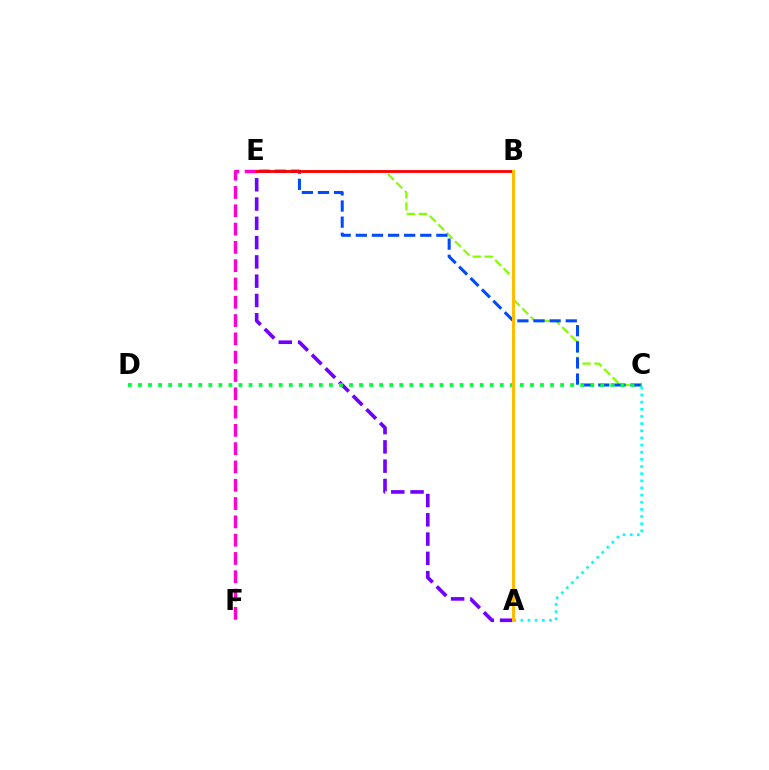{('A', 'E'): [{'color': '#7200ff', 'line_style': 'dashed', 'thickness': 2.62}], ('C', 'E'): [{'color': '#84ff00', 'line_style': 'dashed', 'thickness': 1.62}, {'color': '#004bff', 'line_style': 'dashed', 'thickness': 2.19}], ('A', 'C'): [{'color': '#00fff6', 'line_style': 'dotted', 'thickness': 1.94}], ('E', 'F'): [{'color': '#ff00cf', 'line_style': 'dashed', 'thickness': 2.49}], ('B', 'E'): [{'color': '#ff0000', 'line_style': 'solid', 'thickness': 2.04}], ('C', 'D'): [{'color': '#00ff39', 'line_style': 'dotted', 'thickness': 2.73}], ('A', 'B'): [{'color': '#ffbd00', 'line_style': 'solid', 'thickness': 2.16}]}